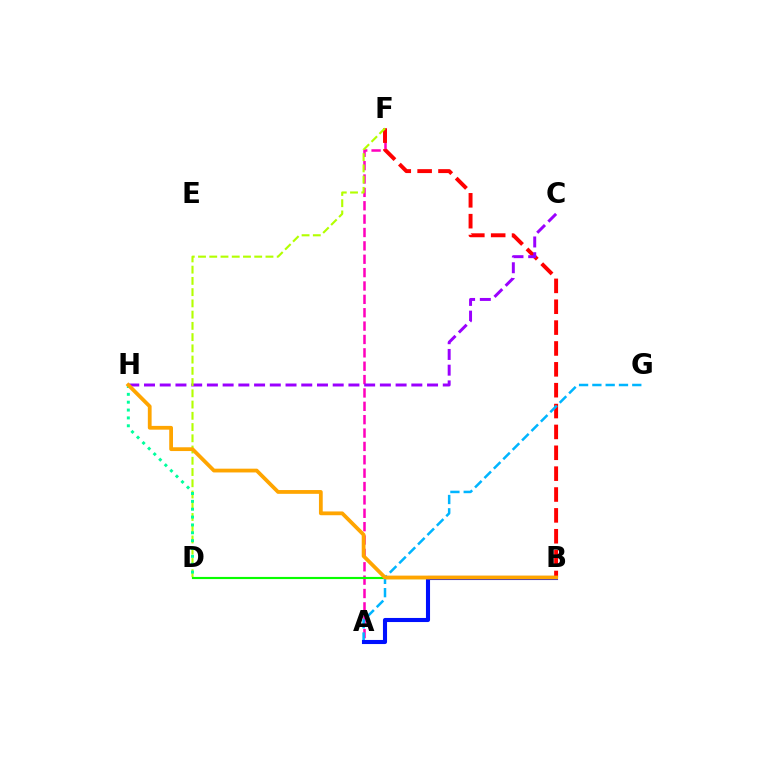{('A', 'F'): [{'color': '#ff00bd', 'line_style': 'dashed', 'thickness': 1.82}], ('B', 'F'): [{'color': '#ff0000', 'line_style': 'dashed', 'thickness': 2.83}], ('C', 'H'): [{'color': '#9b00ff', 'line_style': 'dashed', 'thickness': 2.14}], ('D', 'F'): [{'color': '#b3ff00', 'line_style': 'dashed', 'thickness': 1.53}], ('D', 'H'): [{'color': '#00ff9d', 'line_style': 'dotted', 'thickness': 2.14}], ('B', 'D'): [{'color': '#08ff00', 'line_style': 'solid', 'thickness': 1.55}], ('A', 'G'): [{'color': '#00b5ff', 'line_style': 'dashed', 'thickness': 1.81}], ('A', 'B'): [{'color': '#0010ff', 'line_style': 'solid', 'thickness': 2.94}], ('B', 'H'): [{'color': '#ffa500', 'line_style': 'solid', 'thickness': 2.72}]}